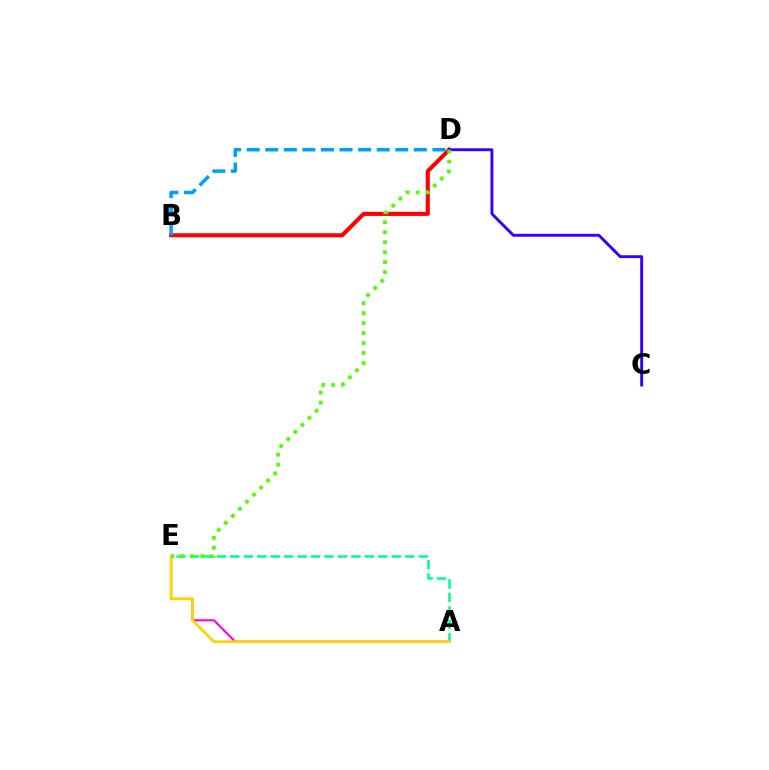{('B', 'D'): [{'color': '#ff0000', 'line_style': 'solid', 'thickness': 2.93}, {'color': '#009eff', 'line_style': 'dashed', 'thickness': 2.52}], ('C', 'D'): [{'color': '#3700ff', 'line_style': 'solid', 'thickness': 2.1}], ('A', 'E'): [{'color': '#ff00ed', 'line_style': 'solid', 'thickness': 1.53}, {'color': '#00ff86', 'line_style': 'dashed', 'thickness': 1.83}, {'color': '#ffd500', 'line_style': 'solid', 'thickness': 1.94}], ('D', 'E'): [{'color': '#4fff00', 'line_style': 'dotted', 'thickness': 2.71}]}